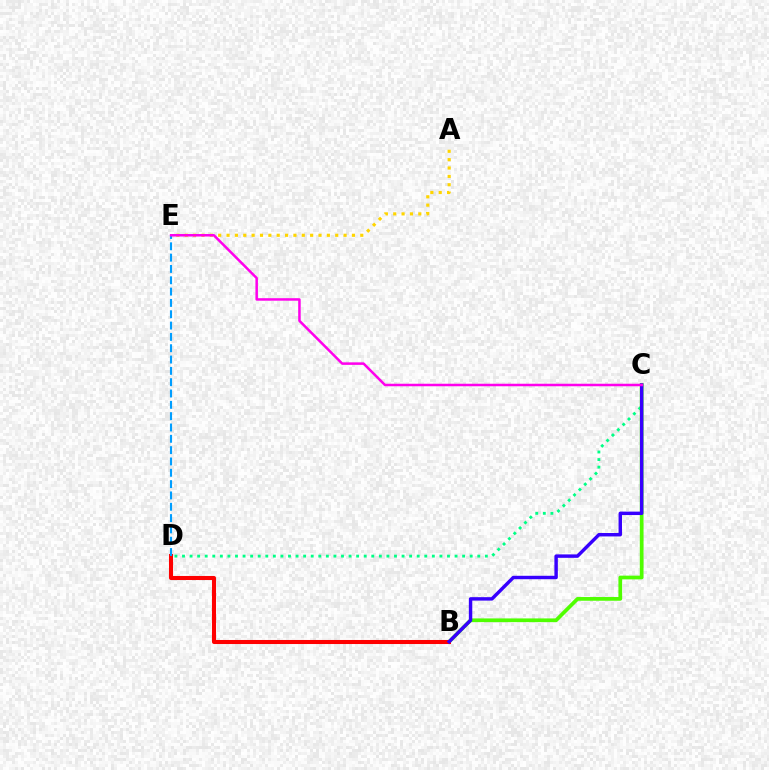{('C', 'D'): [{'color': '#00ff86', 'line_style': 'dotted', 'thickness': 2.06}], ('B', 'C'): [{'color': '#4fff00', 'line_style': 'solid', 'thickness': 2.68}, {'color': '#3700ff', 'line_style': 'solid', 'thickness': 2.47}], ('A', 'E'): [{'color': '#ffd500', 'line_style': 'dotted', 'thickness': 2.27}], ('B', 'D'): [{'color': '#ff0000', 'line_style': 'solid', 'thickness': 2.92}], ('D', 'E'): [{'color': '#009eff', 'line_style': 'dashed', 'thickness': 1.54}], ('C', 'E'): [{'color': '#ff00ed', 'line_style': 'solid', 'thickness': 1.81}]}